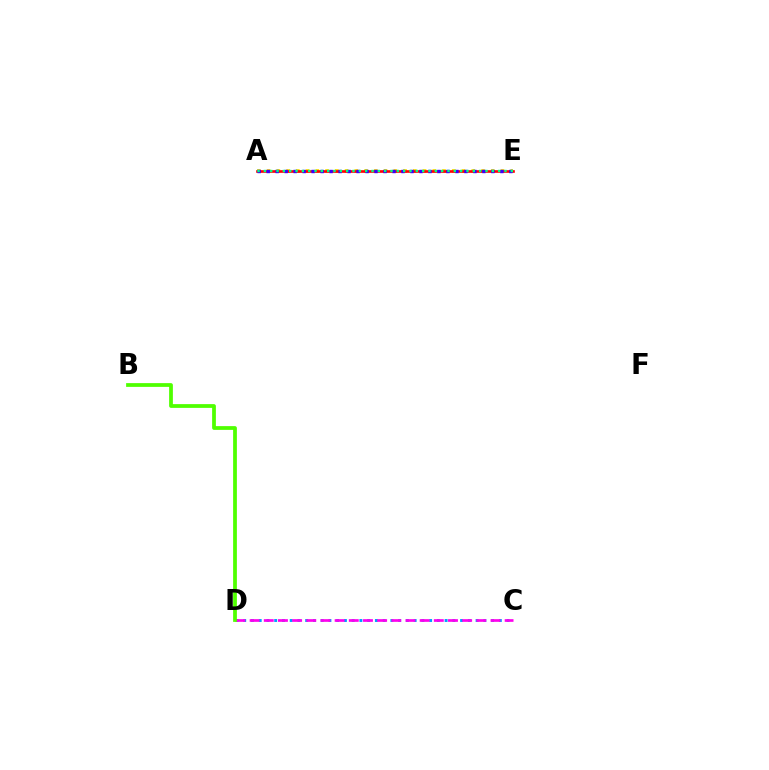{('A', 'E'): [{'color': '#ffd500', 'line_style': 'dotted', 'thickness': 2.65}, {'color': '#ff0000', 'line_style': 'solid', 'thickness': 1.9}, {'color': '#3700ff', 'line_style': 'dotted', 'thickness': 2.44}, {'color': '#00ff86', 'line_style': 'dotted', 'thickness': 1.72}], ('C', 'D'): [{'color': '#009eff', 'line_style': 'dotted', 'thickness': 2.1}, {'color': '#ff00ed', 'line_style': 'dashed', 'thickness': 1.92}], ('B', 'D'): [{'color': '#4fff00', 'line_style': 'solid', 'thickness': 2.71}]}